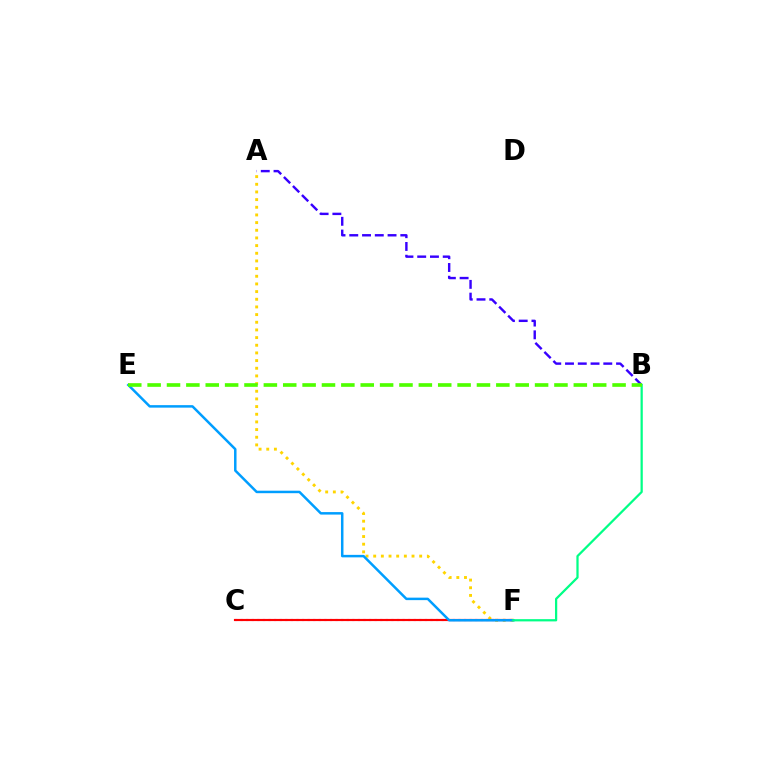{('C', 'F'): [{'color': '#ff00ed', 'line_style': 'dotted', 'thickness': 1.52}, {'color': '#ff0000', 'line_style': 'solid', 'thickness': 1.55}], ('A', 'F'): [{'color': '#ffd500', 'line_style': 'dotted', 'thickness': 2.08}], ('A', 'B'): [{'color': '#3700ff', 'line_style': 'dashed', 'thickness': 1.73}], ('E', 'F'): [{'color': '#009eff', 'line_style': 'solid', 'thickness': 1.79}], ('B', 'F'): [{'color': '#00ff86', 'line_style': 'solid', 'thickness': 1.62}], ('B', 'E'): [{'color': '#4fff00', 'line_style': 'dashed', 'thickness': 2.63}]}